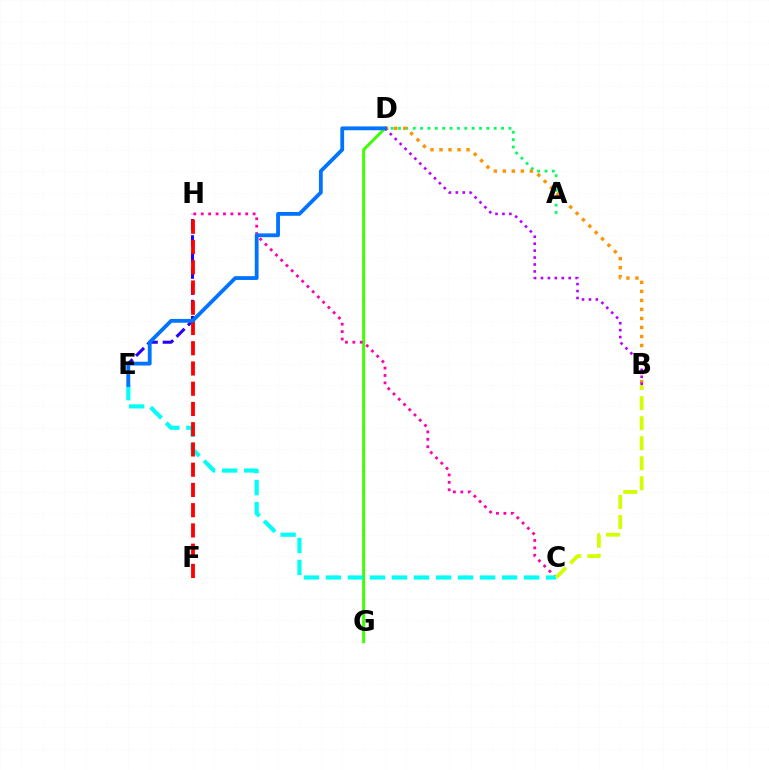{('D', 'G'): [{'color': '#3dff00', 'line_style': 'solid', 'thickness': 2.12}], ('A', 'D'): [{'color': '#00ff5c', 'line_style': 'dotted', 'thickness': 2.0}], ('B', 'D'): [{'color': '#ff9400', 'line_style': 'dotted', 'thickness': 2.45}, {'color': '#b900ff', 'line_style': 'dotted', 'thickness': 1.88}], ('E', 'H'): [{'color': '#2500ff', 'line_style': 'dashed', 'thickness': 2.19}], ('C', 'H'): [{'color': '#ff00ac', 'line_style': 'dotted', 'thickness': 2.01}], ('C', 'E'): [{'color': '#00fff6', 'line_style': 'dashed', 'thickness': 2.99}], ('F', 'H'): [{'color': '#ff0000', 'line_style': 'dashed', 'thickness': 2.75}], ('D', 'E'): [{'color': '#0074ff', 'line_style': 'solid', 'thickness': 2.74}], ('B', 'C'): [{'color': '#d1ff00', 'line_style': 'dashed', 'thickness': 2.72}]}